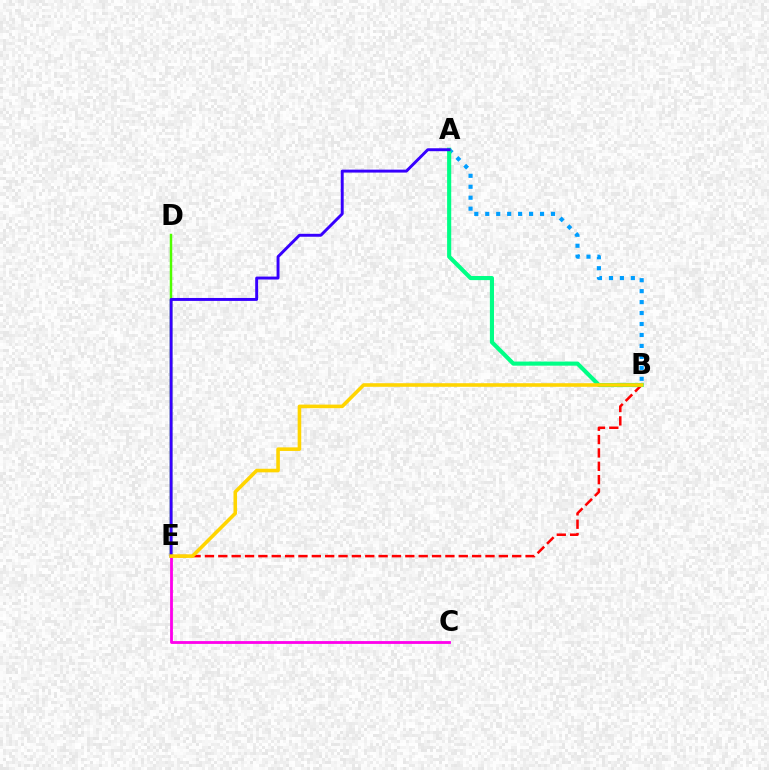{('B', 'E'): [{'color': '#ff0000', 'line_style': 'dashed', 'thickness': 1.81}, {'color': '#ffd500', 'line_style': 'solid', 'thickness': 2.58}], ('A', 'B'): [{'color': '#009eff', 'line_style': 'dotted', 'thickness': 2.98}, {'color': '#00ff86', 'line_style': 'solid', 'thickness': 2.97}], ('D', 'E'): [{'color': '#4fff00', 'line_style': 'solid', 'thickness': 1.78}], ('A', 'E'): [{'color': '#3700ff', 'line_style': 'solid', 'thickness': 2.12}], ('C', 'E'): [{'color': '#ff00ed', 'line_style': 'solid', 'thickness': 2.03}]}